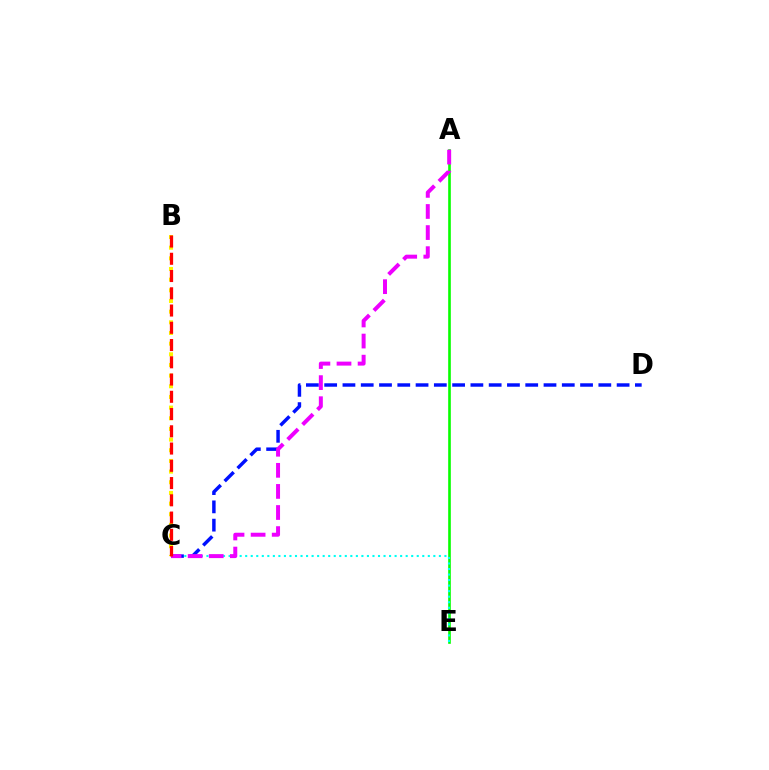{('C', 'D'): [{'color': '#0010ff', 'line_style': 'dashed', 'thickness': 2.48}], ('A', 'E'): [{'color': '#08ff00', 'line_style': 'solid', 'thickness': 1.9}], ('C', 'E'): [{'color': '#00fff6', 'line_style': 'dotted', 'thickness': 1.5}], ('A', 'C'): [{'color': '#ee00ff', 'line_style': 'dashed', 'thickness': 2.86}], ('B', 'C'): [{'color': '#fcf500', 'line_style': 'dotted', 'thickness': 2.9}, {'color': '#ff0000', 'line_style': 'dashed', 'thickness': 2.34}]}